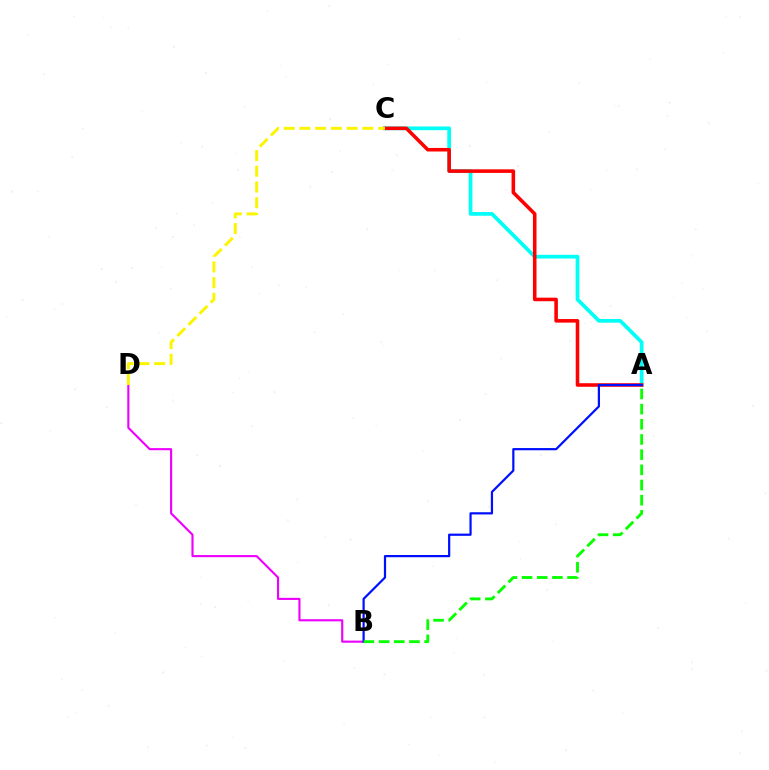{('A', 'C'): [{'color': '#00fff6', 'line_style': 'solid', 'thickness': 2.68}, {'color': '#ff0000', 'line_style': 'solid', 'thickness': 2.57}], ('B', 'D'): [{'color': '#ee00ff', 'line_style': 'solid', 'thickness': 1.53}], ('A', 'B'): [{'color': '#0010ff', 'line_style': 'solid', 'thickness': 1.6}, {'color': '#08ff00', 'line_style': 'dashed', 'thickness': 2.06}], ('C', 'D'): [{'color': '#fcf500', 'line_style': 'dashed', 'thickness': 2.14}]}